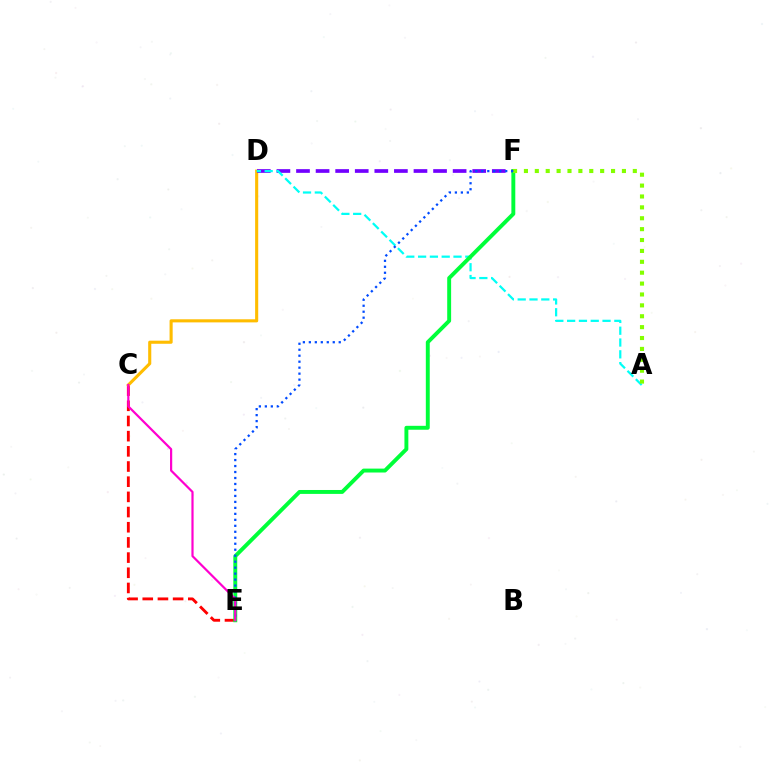{('C', 'E'): [{'color': '#ff0000', 'line_style': 'dashed', 'thickness': 2.06}, {'color': '#ff00cf', 'line_style': 'solid', 'thickness': 1.58}], ('C', 'D'): [{'color': '#ffbd00', 'line_style': 'solid', 'thickness': 2.23}], ('D', 'F'): [{'color': '#7200ff', 'line_style': 'dashed', 'thickness': 2.66}], ('A', 'D'): [{'color': '#00fff6', 'line_style': 'dashed', 'thickness': 1.6}], ('E', 'F'): [{'color': '#00ff39', 'line_style': 'solid', 'thickness': 2.82}, {'color': '#004bff', 'line_style': 'dotted', 'thickness': 1.62}], ('A', 'F'): [{'color': '#84ff00', 'line_style': 'dotted', 'thickness': 2.96}]}